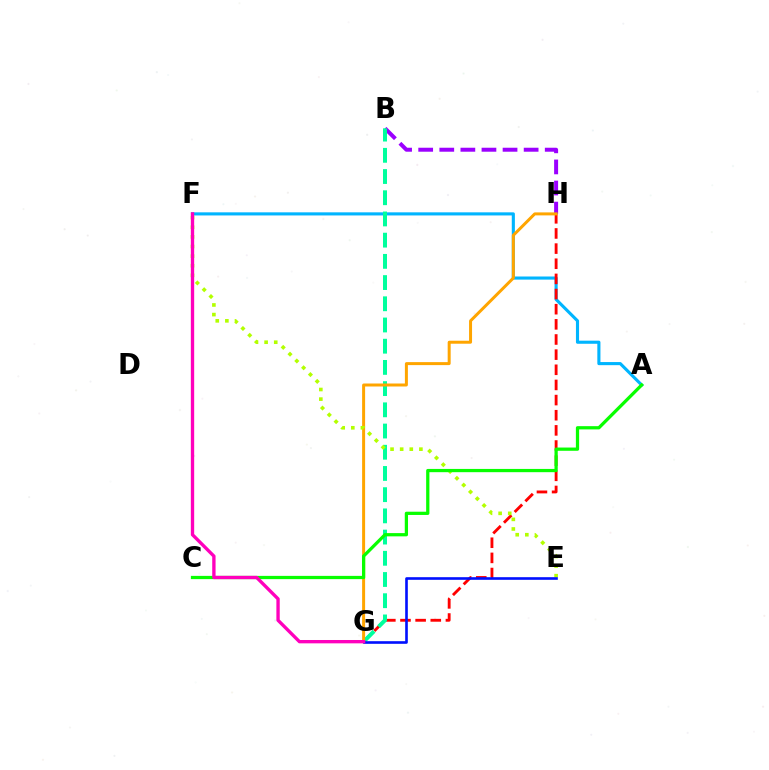{('A', 'F'): [{'color': '#00b5ff', 'line_style': 'solid', 'thickness': 2.24}], ('B', 'H'): [{'color': '#9b00ff', 'line_style': 'dashed', 'thickness': 2.87}], ('G', 'H'): [{'color': '#ff0000', 'line_style': 'dashed', 'thickness': 2.06}, {'color': '#ffa500', 'line_style': 'solid', 'thickness': 2.15}], ('B', 'G'): [{'color': '#00ff9d', 'line_style': 'dashed', 'thickness': 2.88}], ('E', 'F'): [{'color': '#b3ff00', 'line_style': 'dotted', 'thickness': 2.61}], ('E', 'G'): [{'color': '#0010ff', 'line_style': 'solid', 'thickness': 1.89}], ('A', 'C'): [{'color': '#08ff00', 'line_style': 'solid', 'thickness': 2.34}], ('F', 'G'): [{'color': '#ff00bd', 'line_style': 'solid', 'thickness': 2.41}]}